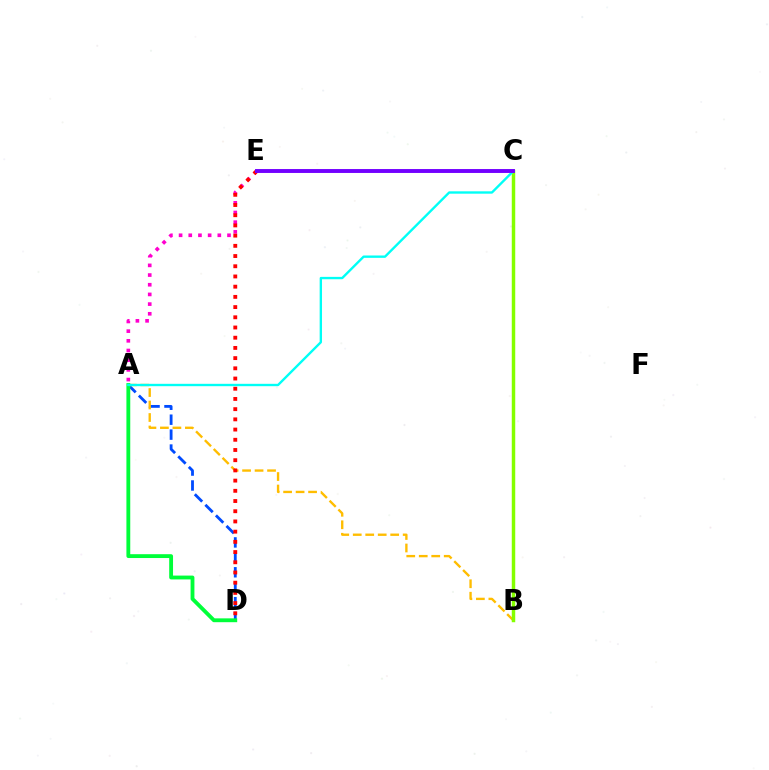{('A', 'D'): [{'color': '#004bff', 'line_style': 'dashed', 'thickness': 2.03}, {'color': '#00ff39', 'line_style': 'solid', 'thickness': 2.76}], ('A', 'B'): [{'color': '#ffbd00', 'line_style': 'dashed', 'thickness': 1.7}], ('A', 'E'): [{'color': '#ff00cf', 'line_style': 'dotted', 'thickness': 2.63}], ('B', 'C'): [{'color': '#84ff00', 'line_style': 'solid', 'thickness': 2.49}], ('A', 'C'): [{'color': '#00fff6', 'line_style': 'solid', 'thickness': 1.7}], ('D', 'E'): [{'color': '#ff0000', 'line_style': 'dotted', 'thickness': 2.77}], ('C', 'E'): [{'color': '#7200ff', 'line_style': 'solid', 'thickness': 2.81}]}